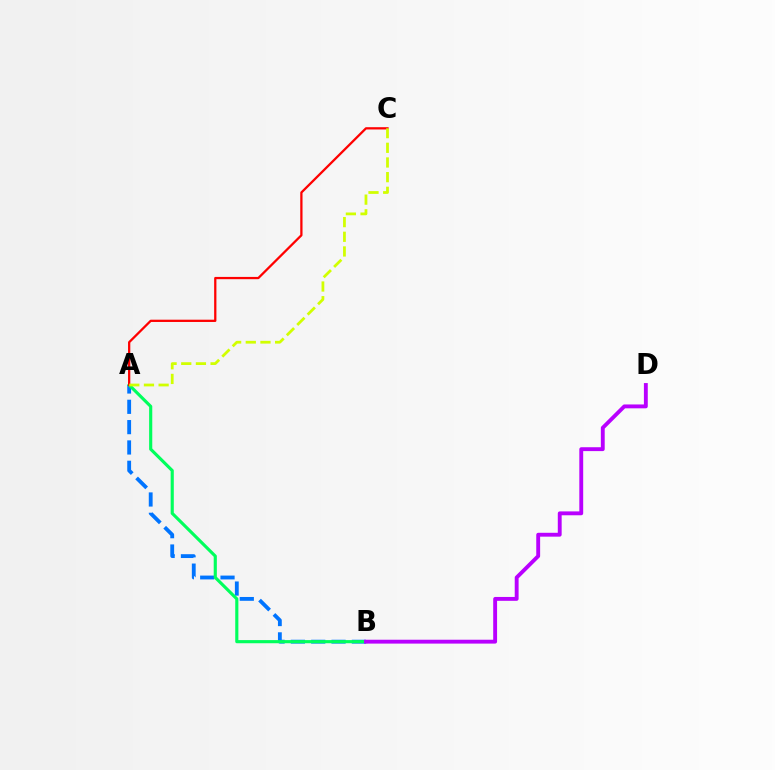{('A', 'B'): [{'color': '#0074ff', 'line_style': 'dashed', 'thickness': 2.76}, {'color': '#00ff5c', 'line_style': 'solid', 'thickness': 2.26}], ('B', 'D'): [{'color': '#b900ff', 'line_style': 'solid', 'thickness': 2.79}], ('A', 'C'): [{'color': '#ff0000', 'line_style': 'solid', 'thickness': 1.63}, {'color': '#d1ff00', 'line_style': 'dashed', 'thickness': 1.99}]}